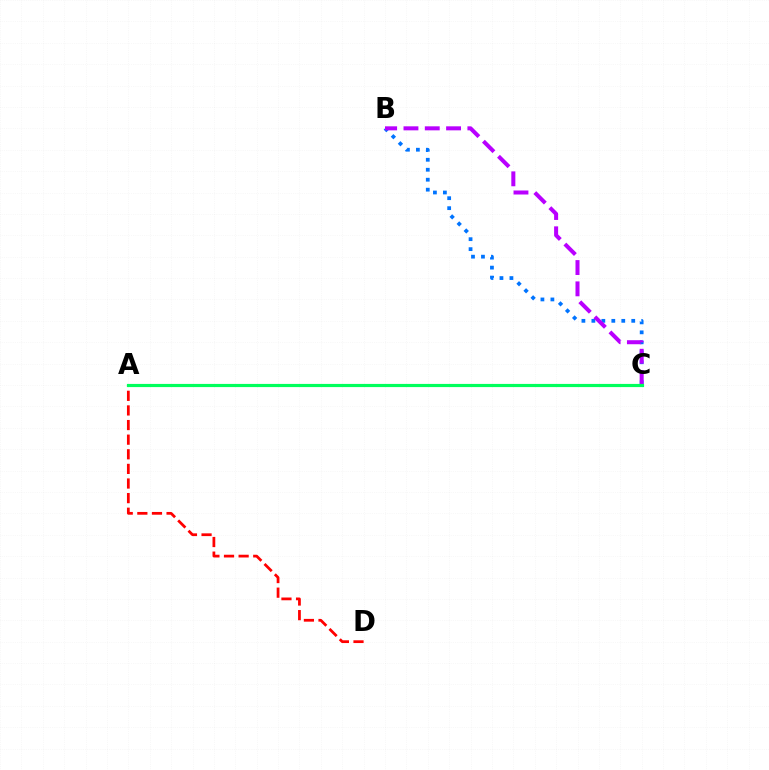{('B', 'C'): [{'color': '#0074ff', 'line_style': 'dotted', 'thickness': 2.71}, {'color': '#b900ff', 'line_style': 'dashed', 'thickness': 2.89}], ('A', 'D'): [{'color': '#ff0000', 'line_style': 'dashed', 'thickness': 1.99}], ('A', 'C'): [{'color': '#d1ff00', 'line_style': 'dashed', 'thickness': 1.98}, {'color': '#00ff5c', 'line_style': 'solid', 'thickness': 2.28}]}